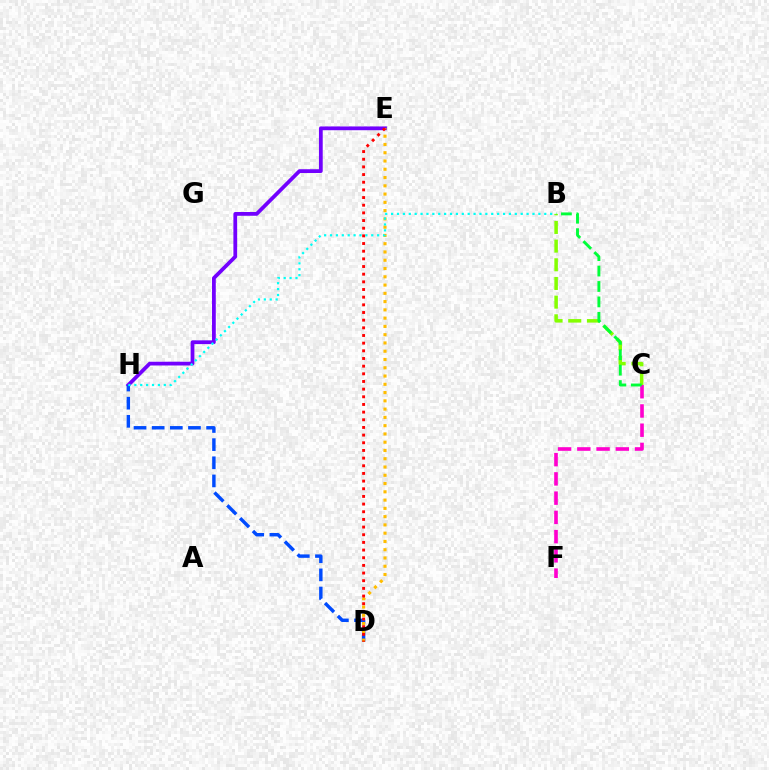{('E', 'H'): [{'color': '#7200ff', 'line_style': 'solid', 'thickness': 2.71}], ('D', 'H'): [{'color': '#004bff', 'line_style': 'dashed', 'thickness': 2.46}], ('C', 'F'): [{'color': '#ff00cf', 'line_style': 'dashed', 'thickness': 2.61}], ('D', 'E'): [{'color': '#ffbd00', 'line_style': 'dotted', 'thickness': 2.25}, {'color': '#ff0000', 'line_style': 'dotted', 'thickness': 2.08}], ('B', 'H'): [{'color': '#00fff6', 'line_style': 'dotted', 'thickness': 1.6}], ('B', 'C'): [{'color': '#84ff00', 'line_style': 'dashed', 'thickness': 2.54}, {'color': '#00ff39', 'line_style': 'dashed', 'thickness': 2.1}]}